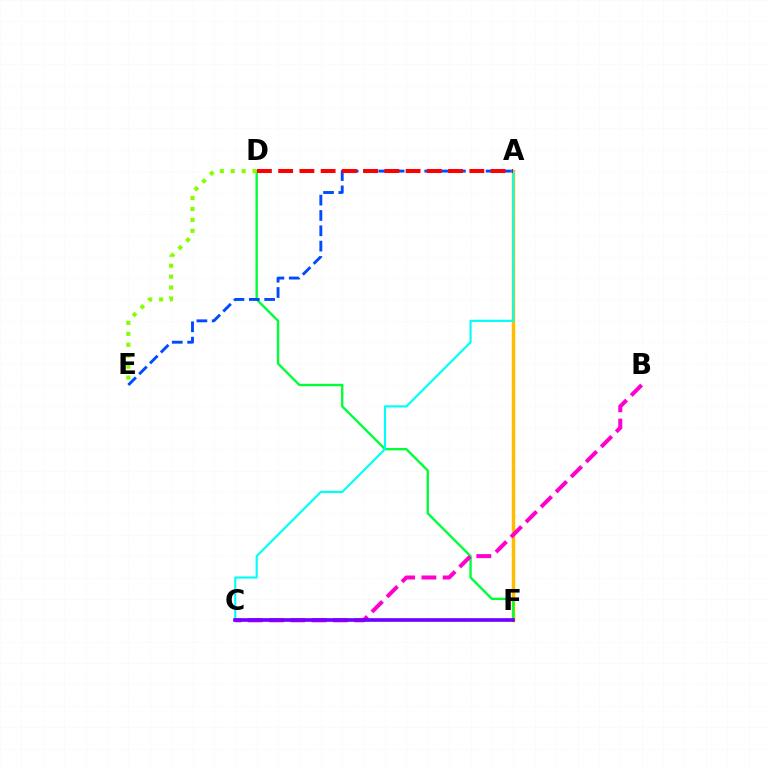{('A', 'F'): [{'color': '#ffbd00', 'line_style': 'solid', 'thickness': 2.51}], ('D', 'F'): [{'color': '#00ff39', 'line_style': 'solid', 'thickness': 1.72}], ('A', 'C'): [{'color': '#00fff6', 'line_style': 'solid', 'thickness': 1.56}], ('D', 'E'): [{'color': '#84ff00', 'line_style': 'dotted', 'thickness': 2.97}], ('B', 'C'): [{'color': '#ff00cf', 'line_style': 'dashed', 'thickness': 2.89}], ('C', 'F'): [{'color': '#7200ff', 'line_style': 'solid', 'thickness': 2.63}], ('A', 'E'): [{'color': '#004bff', 'line_style': 'dashed', 'thickness': 2.08}], ('A', 'D'): [{'color': '#ff0000', 'line_style': 'dashed', 'thickness': 2.89}]}